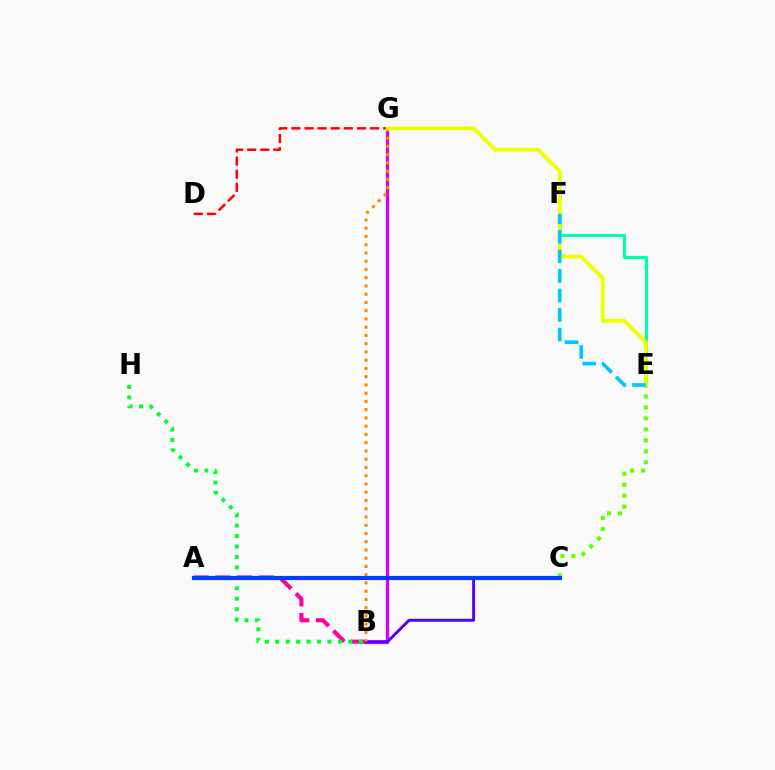{('A', 'B'): [{'color': '#ff00a0', 'line_style': 'dashed', 'thickness': 2.97}], ('B', 'G'): [{'color': '#d600ff', 'line_style': 'solid', 'thickness': 2.36}, {'color': '#ff8800', 'line_style': 'dotted', 'thickness': 2.24}], ('C', 'E'): [{'color': '#66ff00', 'line_style': 'dotted', 'thickness': 2.98}], ('B', 'H'): [{'color': '#00ff27', 'line_style': 'dotted', 'thickness': 2.83}], ('B', 'C'): [{'color': '#4f00ff', 'line_style': 'solid', 'thickness': 2.12}], ('E', 'F'): [{'color': '#00ffaf', 'line_style': 'solid', 'thickness': 2.25}, {'color': '#00c7ff', 'line_style': 'dashed', 'thickness': 2.65}], ('D', 'G'): [{'color': '#ff0000', 'line_style': 'dashed', 'thickness': 1.78}], ('E', 'G'): [{'color': '#eeff00', 'line_style': 'solid', 'thickness': 2.78}], ('A', 'C'): [{'color': '#003fff', 'line_style': 'solid', 'thickness': 2.98}]}